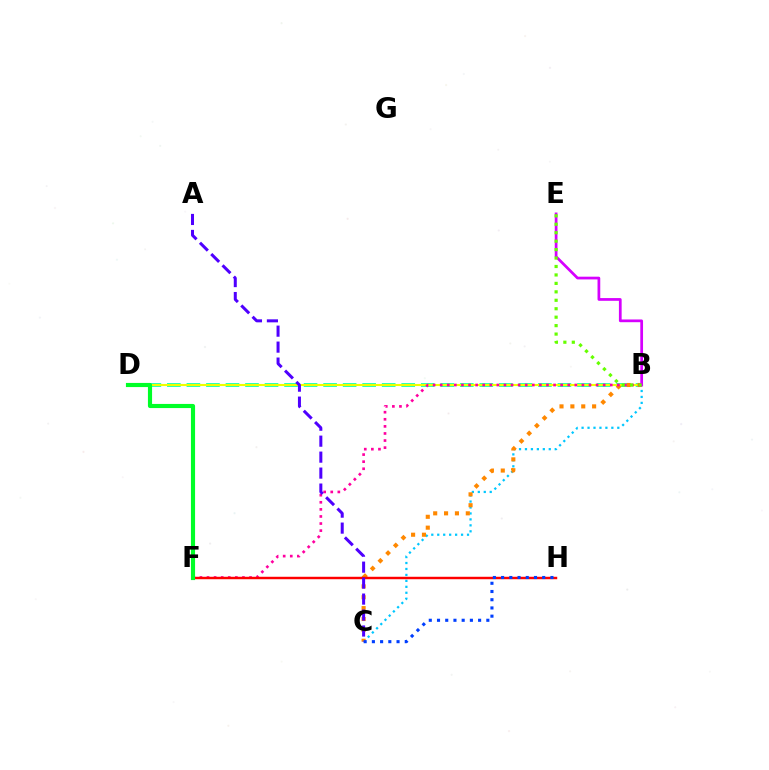{('B', 'C'): [{'color': '#00c7ff', 'line_style': 'dotted', 'thickness': 1.62}, {'color': '#ff8800', 'line_style': 'dotted', 'thickness': 2.95}], ('B', 'D'): [{'color': '#00ffaf', 'line_style': 'dashed', 'thickness': 2.65}, {'color': '#eeff00', 'line_style': 'solid', 'thickness': 1.52}], ('B', 'F'): [{'color': '#ff00a0', 'line_style': 'dotted', 'thickness': 1.93}], ('B', 'E'): [{'color': '#d600ff', 'line_style': 'solid', 'thickness': 1.97}, {'color': '#66ff00', 'line_style': 'dotted', 'thickness': 2.3}], ('F', 'H'): [{'color': '#ff0000', 'line_style': 'solid', 'thickness': 1.76}], ('D', 'F'): [{'color': '#00ff27', 'line_style': 'solid', 'thickness': 2.98}], ('C', 'H'): [{'color': '#003fff', 'line_style': 'dotted', 'thickness': 2.23}], ('A', 'C'): [{'color': '#4f00ff', 'line_style': 'dashed', 'thickness': 2.17}]}